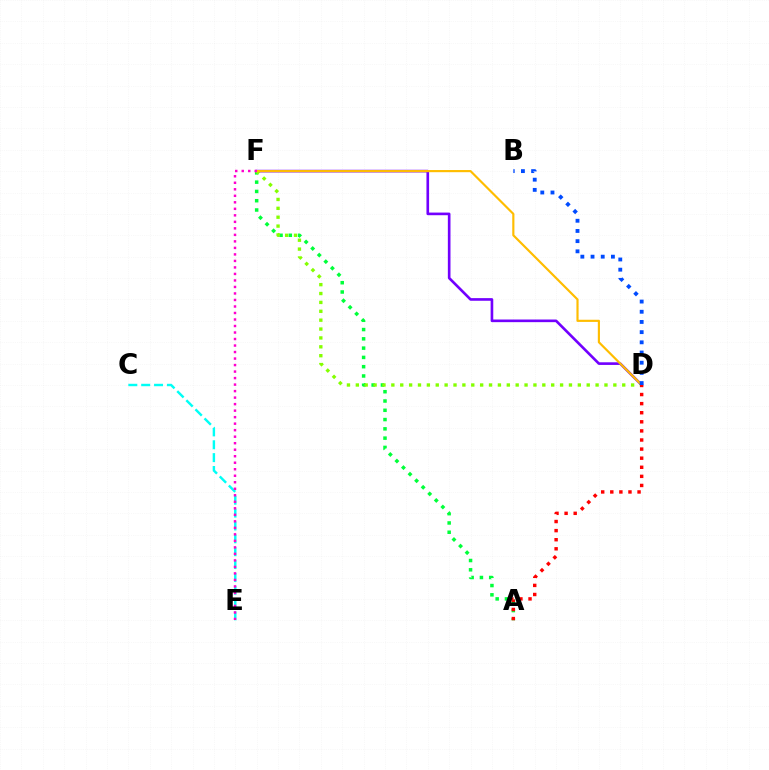{('D', 'F'): [{'color': '#7200ff', 'line_style': 'solid', 'thickness': 1.9}, {'color': '#84ff00', 'line_style': 'dotted', 'thickness': 2.41}, {'color': '#ffbd00', 'line_style': 'solid', 'thickness': 1.56}], ('A', 'F'): [{'color': '#00ff39', 'line_style': 'dotted', 'thickness': 2.52}], ('C', 'E'): [{'color': '#00fff6', 'line_style': 'dashed', 'thickness': 1.75}], ('B', 'D'): [{'color': '#004bff', 'line_style': 'dotted', 'thickness': 2.77}], ('E', 'F'): [{'color': '#ff00cf', 'line_style': 'dotted', 'thickness': 1.77}], ('A', 'D'): [{'color': '#ff0000', 'line_style': 'dotted', 'thickness': 2.47}]}